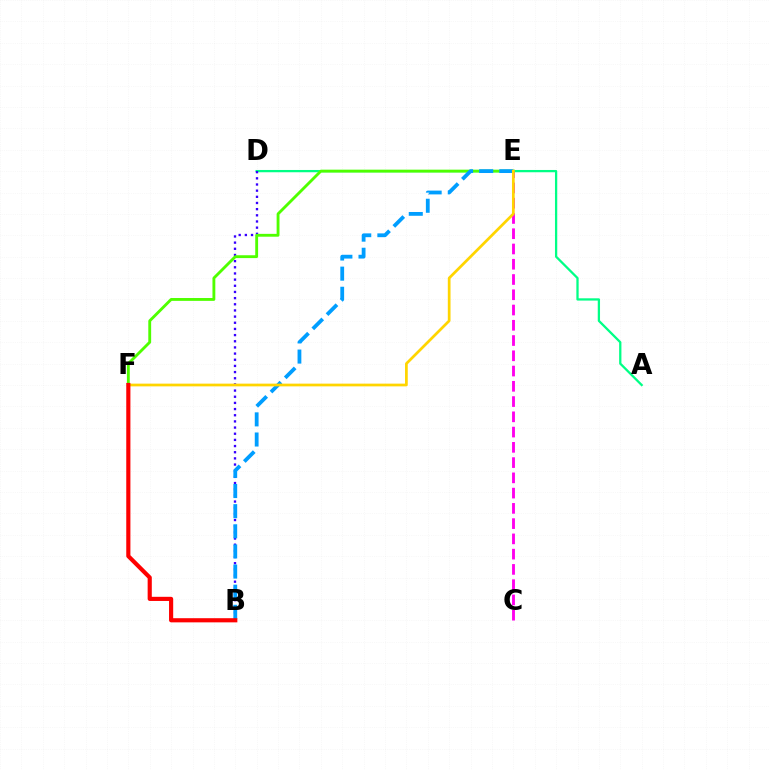{('A', 'D'): [{'color': '#00ff86', 'line_style': 'solid', 'thickness': 1.64}], ('C', 'E'): [{'color': '#ff00ed', 'line_style': 'dashed', 'thickness': 2.07}], ('B', 'D'): [{'color': '#3700ff', 'line_style': 'dotted', 'thickness': 1.67}], ('E', 'F'): [{'color': '#4fff00', 'line_style': 'solid', 'thickness': 2.05}, {'color': '#ffd500', 'line_style': 'solid', 'thickness': 1.96}], ('B', 'E'): [{'color': '#009eff', 'line_style': 'dashed', 'thickness': 2.73}], ('B', 'F'): [{'color': '#ff0000', 'line_style': 'solid', 'thickness': 2.99}]}